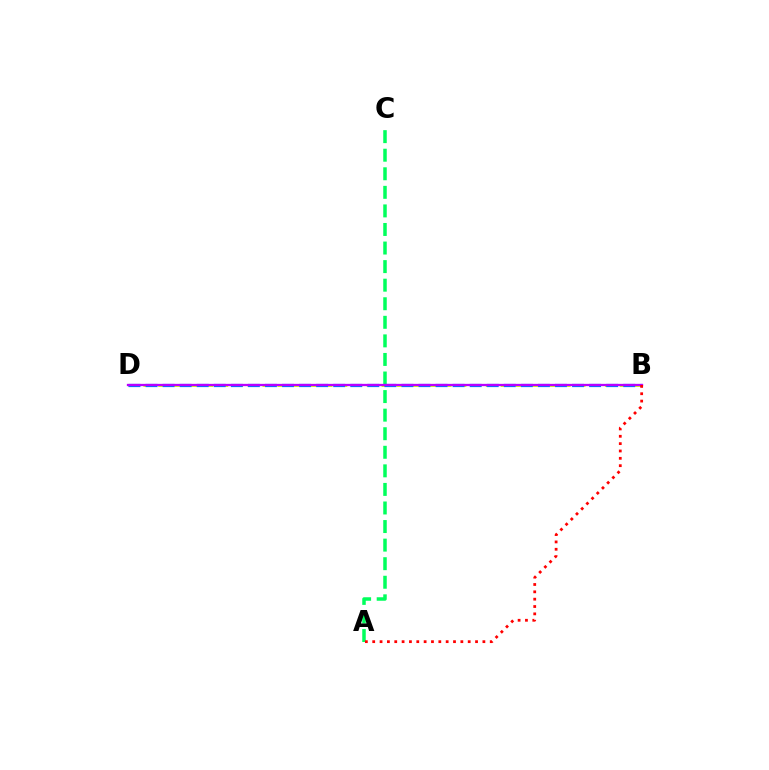{('B', 'D'): [{'color': '#d1ff00', 'line_style': 'dashed', 'thickness': 2.02}, {'color': '#0074ff', 'line_style': 'dashed', 'thickness': 2.32}, {'color': '#b900ff', 'line_style': 'solid', 'thickness': 1.65}], ('A', 'C'): [{'color': '#00ff5c', 'line_style': 'dashed', 'thickness': 2.52}], ('A', 'B'): [{'color': '#ff0000', 'line_style': 'dotted', 'thickness': 2.0}]}